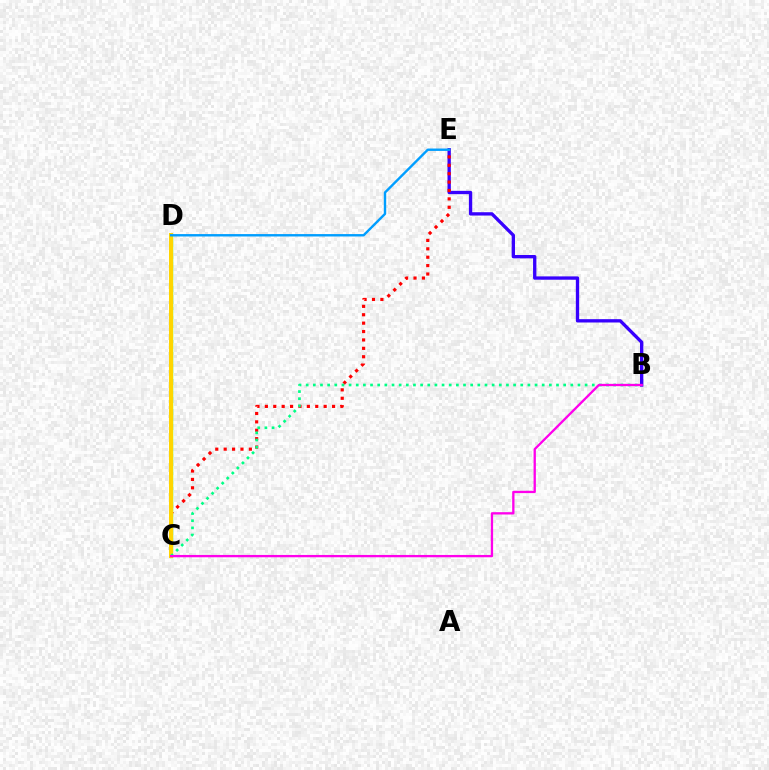{('B', 'E'): [{'color': '#3700ff', 'line_style': 'solid', 'thickness': 2.4}], ('C', 'E'): [{'color': '#ff0000', 'line_style': 'dotted', 'thickness': 2.28}], ('C', 'D'): [{'color': '#4fff00', 'line_style': 'solid', 'thickness': 2.42}, {'color': '#ffd500', 'line_style': 'solid', 'thickness': 2.89}], ('B', 'C'): [{'color': '#00ff86', 'line_style': 'dotted', 'thickness': 1.94}, {'color': '#ff00ed', 'line_style': 'solid', 'thickness': 1.67}], ('D', 'E'): [{'color': '#009eff', 'line_style': 'solid', 'thickness': 1.73}]}